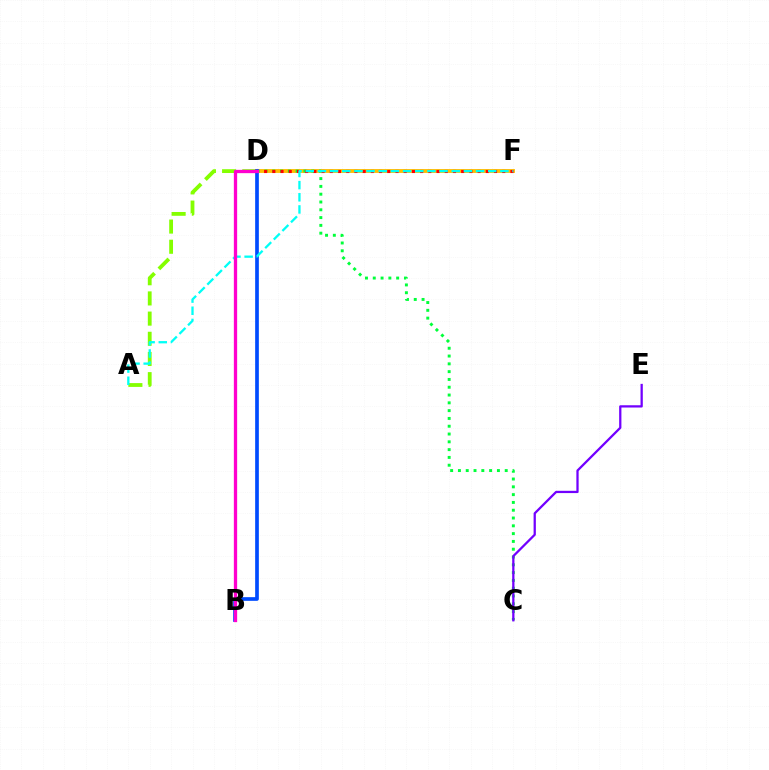{('A', 'D'): [{'color': '#84ff00', 'line_style': 'dashed', 'thickness': 2.74}], ('D', 'F'): [{'color': '#ffbd00', 'line_style': 'solid', 'thickness': 2.79}, {'color': '#ff0000', 'line_style': 'dotted', 'thickness': 2.23}], ('C', 'D'): [{'color': '#00ff39', 'line_style': 'dotted', 'thickness': 2.12}], ('C', 'E'): [{'color': '#7200ff', 'line_style': 'solid', 'thickness': 1.63}], ('B', 'D'): [{'color': '#004bff', 'line_style': 'solid', 'thickness': 2.66}, {'color': '#ff00cf', 'line_style': 'solid', 'thickness': 2.38}], ('A', 'F'): [{'color': '#00fff6', 'line_style': 'dashed', 'thickness': 1.65}]}